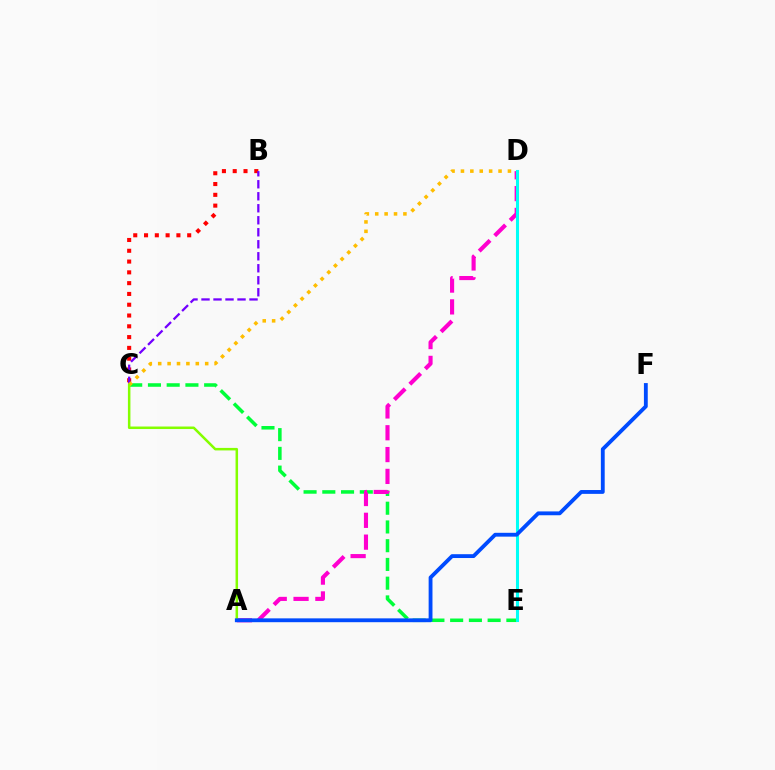{('B', 'C'): [{'color': '#ff0000', 'line_style': 'dotted', 'thickness': 2.93}, {'color': '#7200ff', 'line_style': 'dashed', 'thickness': 1.63}], ('C', 'E'): [{'color': '#00ff39', 'line_style': 'dashed', 'thickness': 2.55}], ('A', 'D'): [{'color': '#ff00cf', 'line_style': 'dashed', 'thickness': 2.96}], ('C', 'D'): [{'color': '#ffbd00', 'line_style': 'dotted', 'thickness': 2.55}], ('A', 'C'): [{'color': '#84ff00', 'line_style': 'solid', 'thickness': 1.81}], ('D', 'E'): [{'color': '#00fff6', 'line_style': 'solid', 'thickness': 2.2}], ('A', 'F'): [{'color': '#004bff', 'line_style': 'solid', 'thickness': 2.76}]}